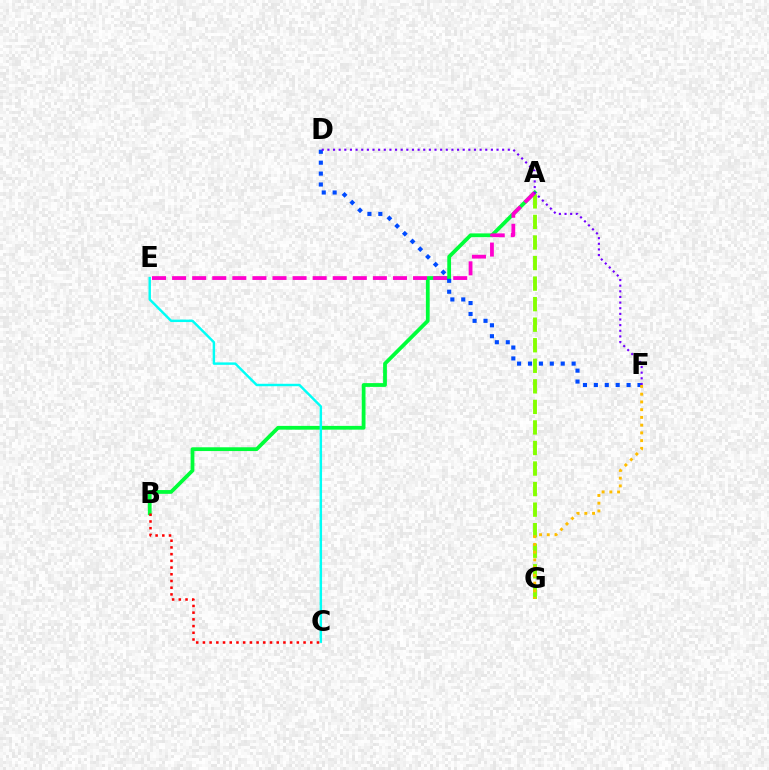{('A', 'G'): [{'color': '#84ff00', 'line_style': 'dashed', 'thickness': 2.79}], ('A', 'B'): [{'color': '#00ff39', 'line_style': 'solid', 'thickness': 2.72}], ('A', 'E'): [{'color': '#ff00cf', 'line_style': 'dashed', 'thickness': 2.73}], ('C', 'E'): [{'color': '#00fff6', 'line_style': 'solid', 'thickness': 1.75}], ('B', 'C'): [{'color': '#ff0000', 'line_style': 'dotted', 'thickness': 1.82}], ('D', 'F'): [{'color': '#004bff', 'line_style': 'dotted', 'thickness': 2.96}, {'color': '#7200ff', 'line_style': 'dotted', 'thickness': 1.53}], ('F', 'G'): [{'color': '#ffbd00', 'line_style': 'dotted', 'thickness': 2.1}]}